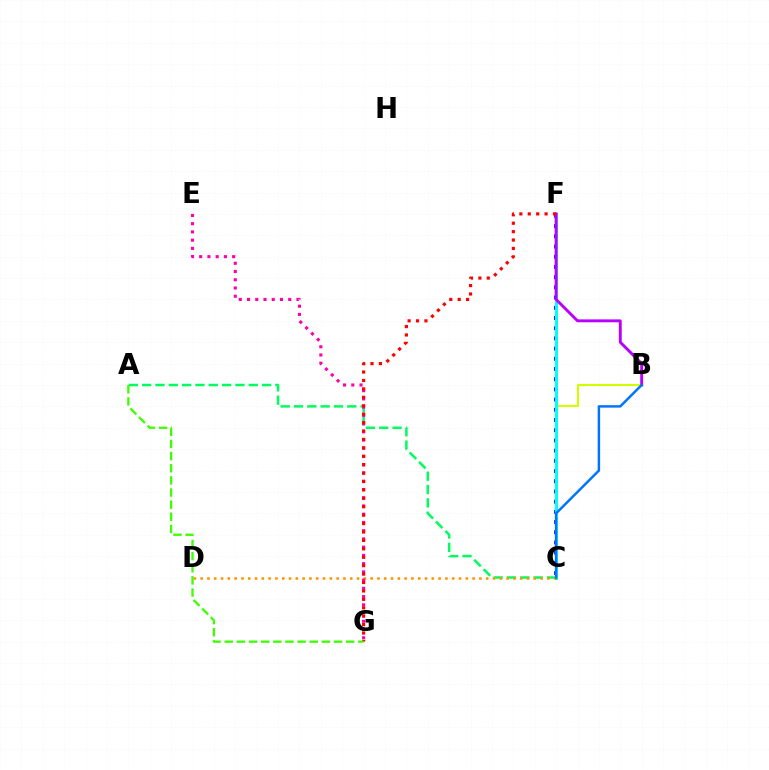{('C', 'F'): [{'color': '#2500ff', 'line_style': 'dotted', 'thickness': 2.77}, {'color': '#00fff6', 'line_style': 'solid', 'thickness': 2.17}], ('A', 'C'): [{'color': '#00ff5c', 'line_style': 'dashed', 'thickness': 1.81}], ('B', 'C'): [{'color': '#d1ff00', 'line_style': 'solid', 'thickness': 1.52}, {'color': '#0074ff', 'line_style': 'solid', 'thickness': 1.78}], ('C', 'D'): [{'color': '#ff9400', 'line_style': 'dotted', 'thickness': 1.85}], ('B', 'F'): [{'color': '#b900ff', 'line_style': 'solid', 'thickness': 2.09}], ('E', 'G'): [{'color': '#ff00ac', 'line_style': 'dotted', 'thickness': 2.24}], ('F', 'G'): [{'color': '#ff0000', 'line_style': 'dotted', 'thickness': 2.29}], ('A', 'G'): [{'color': '#3dff00', 'line_style': 'dashed', 'thickness': 1.65}]}